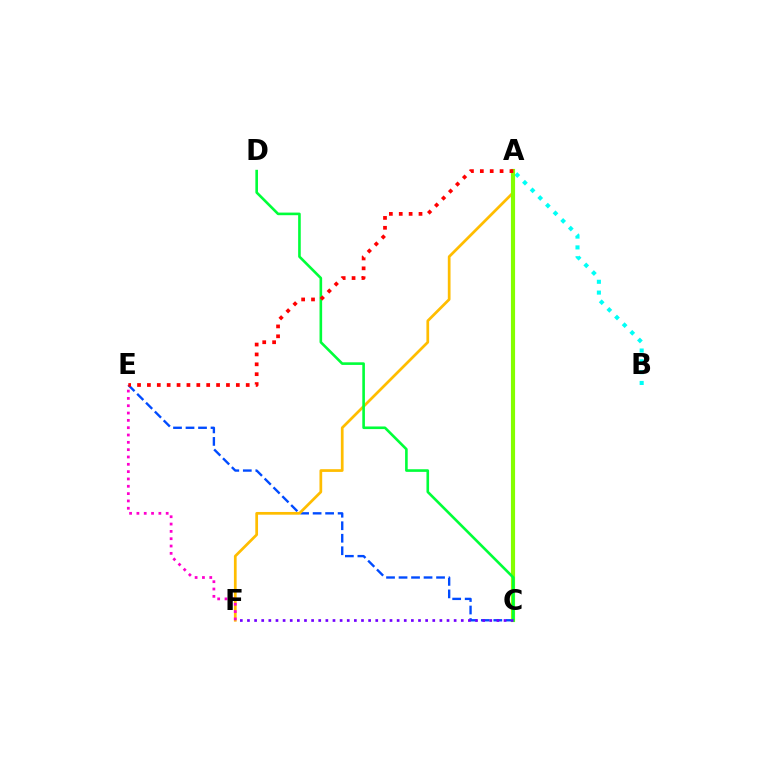{('A', 'B'): [{'color': '#00fff6', 'line_style': 'dotted', 'thickness': 2.94}], ('C', 'E'): [{'color': '#004bff', 'line_style': 'dashed', 'thickness': 1.7}], ('A', 'F'): [{'color': '#ffbd00', 'line_style': 'solid', 'thickness': 1.96}], ('A', 'C'): [{'color': '#84ff00', 'line_style': 'solid', 'thickness': 2.99}], ('C', 'D'): [{'color': '#00ff39', 'line_style': 'solid', 'thickness': 1.88}], ('E', 'F'): [{'color': '#ff00cf', 'line_style': 'dotted', 'thickness': 1.99}], ('A', 'E'): [{'color': '#ff0000', 'line_style': 'dotted', 'thickness': 2.68}], ('C', 'F'): [{'color': '#7200ff', 'line_style': 'dotted', 'thickness': 1.94}]}